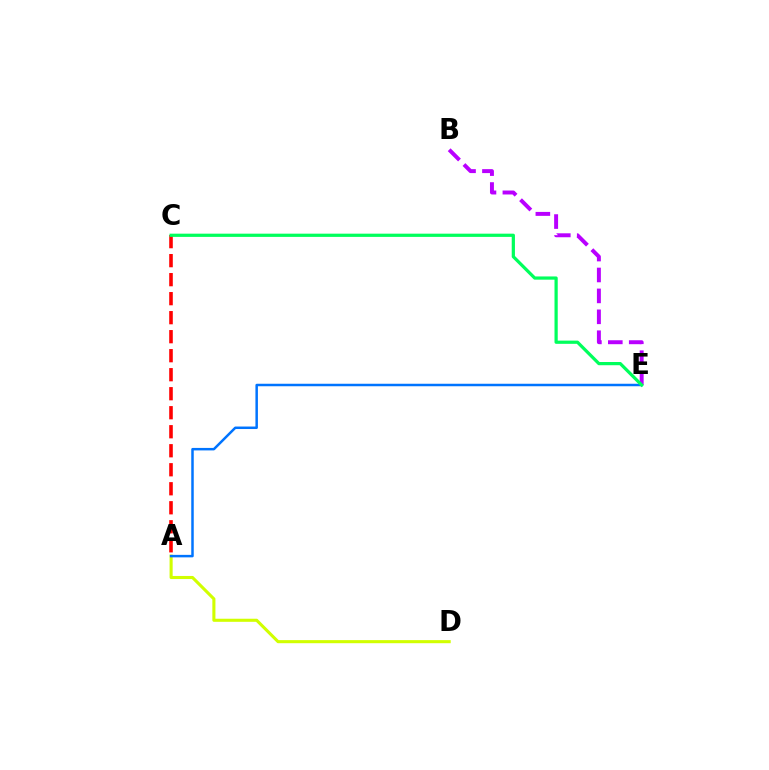{('A', 'D'): [{'color': '#d1ff00', 'line_style': 'solid', 'thickness': 2.22}], ('A', 'E'): [{'color': '#0074ff', 'line_style': 'solid', 'thickness': 1.79}], ('B', 'E'): [{'color': '#b900ff', 'line_style': 'dashed', 'thickness': 2.84}], ('A', 'C'): [{'color': '#ff0000', 'line_style': 'dashed', 'thickness': 2.58}], ('C', 'E'): [{'color': '#00ff5c', 'line_style': 'solid', 'thickness': 2.32}]}